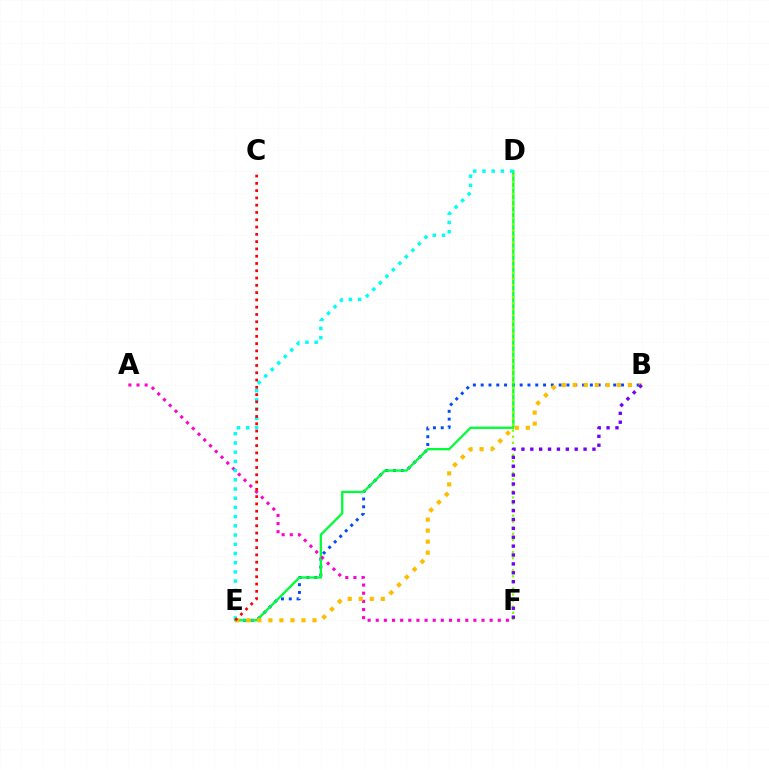{('B', 'E'): [{'color': '#004bff', 'line_style': 'dotted', 'thickness': 2.12}, {'color': '#ffbd00', 'line_style': 'dotted', 'thickness': 2.99}], ('D', 'E'): [{'color': '#00ff39', 'line_style': 'solid', 'thickness': 1.67}, {'color': '#00fff6', 'line_style': 'dotted', 'thickness': 2.5}], ('A', 'F'): [{'color': '#ff00cf', 'line_style': 'dotted', 'thickness': 2.21}], ('D', 'F'): [{'color': '#84ff00', 'line_style': 'dotted', 'thickness': 1.65}], ('B', 'F'): [{'color': '#7200ff', 'line_style': 'dotted', 'thickness': 2.41}], ('C', 'E'): [{'color': '#ff0000', 'line_style': 'dotted', 'thickness': 1.98}]}